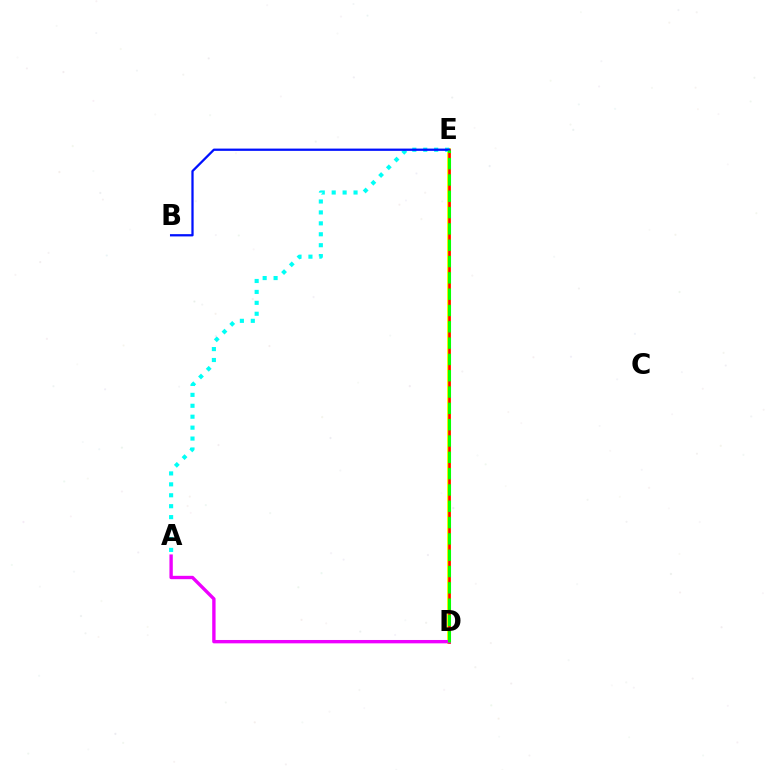{('D', 'E'): [{'color': '#fcf500', 'line_style': 'solid', 'thickness': 2.79}, {'color': '#ff0000', 'line_style': 'solid', 'thickness': 1.86}, {'color': '#08ff00', 'line_style': 'dashed', 'thickness': 2.22}], ('A', 'E'): [{'color': '#00fff6', 'line_style': 'dotted', 'thickness': 2.97}], ('B', 'E'): [{'color': '#0010ff', 'line_style': 'solid', 'thickness': 1.63}], ('A', 'D'): [{'color': '#ee00ff', 'line_style': 'solid', 'thickness': 2.42}]}